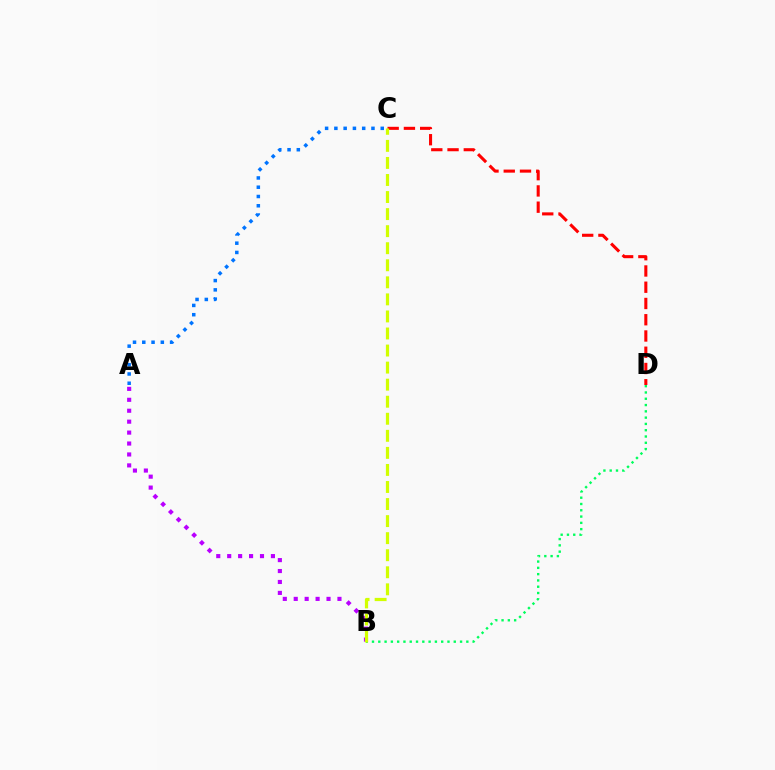{('A', 'B'): [{'color': '#b900ff', 'line_style': 'dotted', 'thickness': 2.97}], ('C', 'D'): [{'color': '#ff0000', 'line_style': 'dashed', 'thickness': 2.21}], ('B', 'D'): [{'color': '#00ff5c', 'line_style': 'dotted', 'thickness': 1.71}], ('B', 'C'): [{'color': '#d1ff00', 'line_style': 'dashed', 'thickness': 2.32}], ('A', 'C'): [{'color': '#0074ff', 'line_style': 'dotted', 'thickness': 2.52}]}